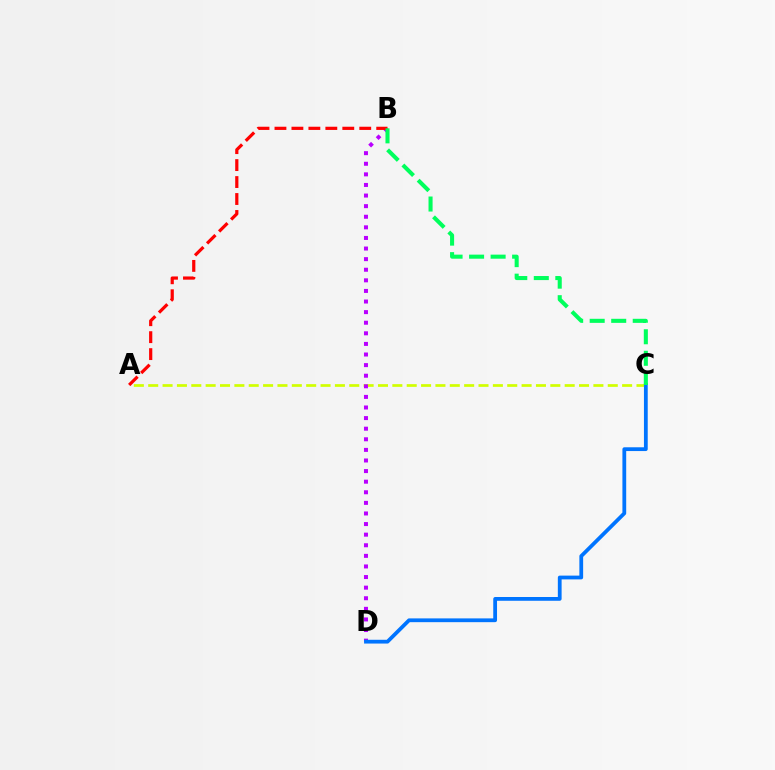{('A', 'C'): [{'color': '#d1ff00', 'line_style': 'dashed', 'thickness': 1.95}], ('B', 'D'): [{'color': '#b900ff', 'line_style': 'dotted', 'thickness': 2.88}], ('A', 'B'): [{'color': '#ff0000', 'line_style': 'dashed', 'thickness': 2.3}], ('C', 'D'): [{'color': '#0074ff', 'line_style': 'solid', 'thickness': 2.72}], ('B', 'C'): [{'color': '#00ff5c', 'line_style': 'dashed', 'thickness': 2.92}]}